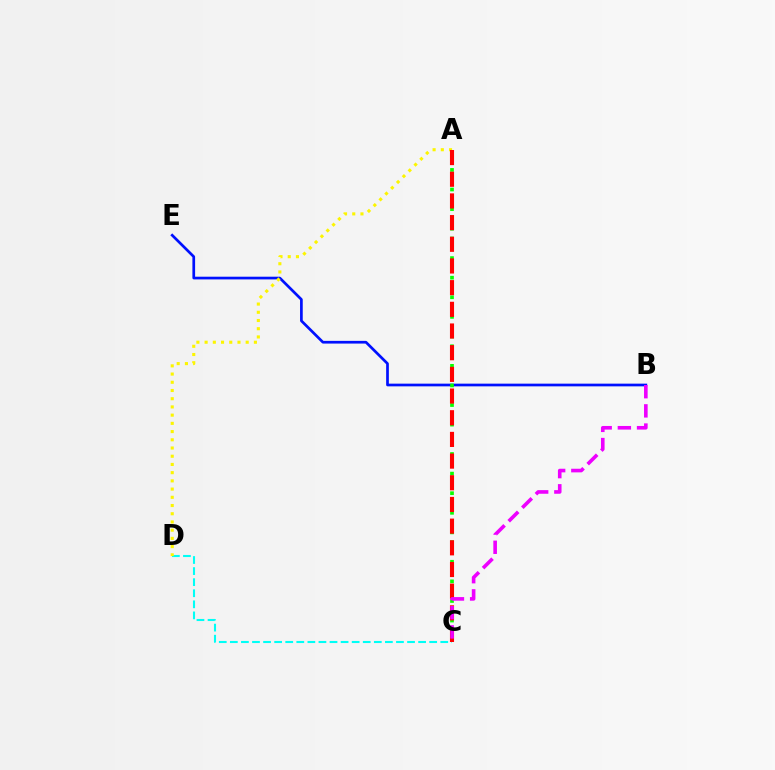{('B', 'E'): [{'color': '#0010ff', 'line_style': 'solid', 'thickness': 1.94}], ('A', 'C'): [{'color': '#08ff00', 'line_style': 'dotted', 'thickness': 2.66}, {'color': '#ff0000', 'line_style': 'dashed', 'thickness': 2.95}], ('C', 'D'): [{'color': '#00fff6', 'line_style': 'dashed', 'thickness': 1.5}], ('A', 'D'): [{'color': '#fcf500', 'line_style': 'dotted', 'thickness': 2.23}], ('B', 'C'): [{'color': '#ee00ff', 'line_style': 'dashed', 'thickness': 2.61}]}